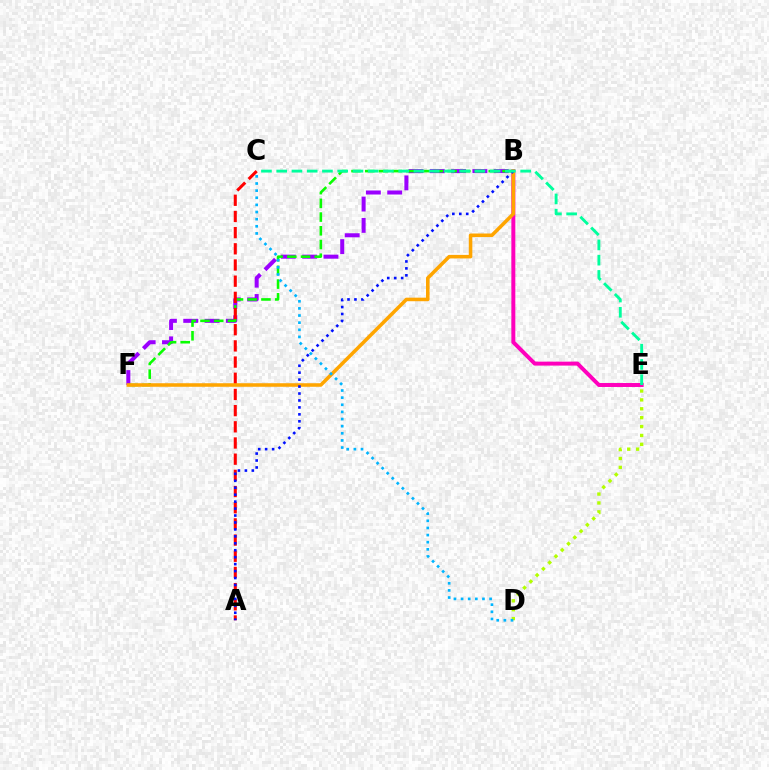{('B', 'F'): [{'color': '#9b00ff', 'line_style': 'dashed', 'thickness': 2.9}, {'color': '#08ff00', 'line_style': 'dashed', 'thickness': 1.86}, {'color': '#ffa500', 'line_style': 'solid', 'thickness': 2.56}], ('D', 'E'): [{'color': '#b3ff00', 'line_style': 'dotted', 'thickness': 2.41}], ('B', 'E'): [{'color': '#ff00bd', 'line_style': 'solid', 'thickness': 2.85}], ('A', 'C'): [{'color': '#ff0000', 'line_style': 'dashed', 'thickness': 2.2}], ('C', 'D'): [{'color': '#00b5ff', 'line_style': 'dotted', 'thickness': 1.94}], ('A', 'B'): [{'color': '#0010ff', 'line_style': 'dotted', 'thickness': 1.89}], ('C', 'E'): [{'color': '#00ff9d', 'line_style': 'dashed', 'thickness': 2.07}]}